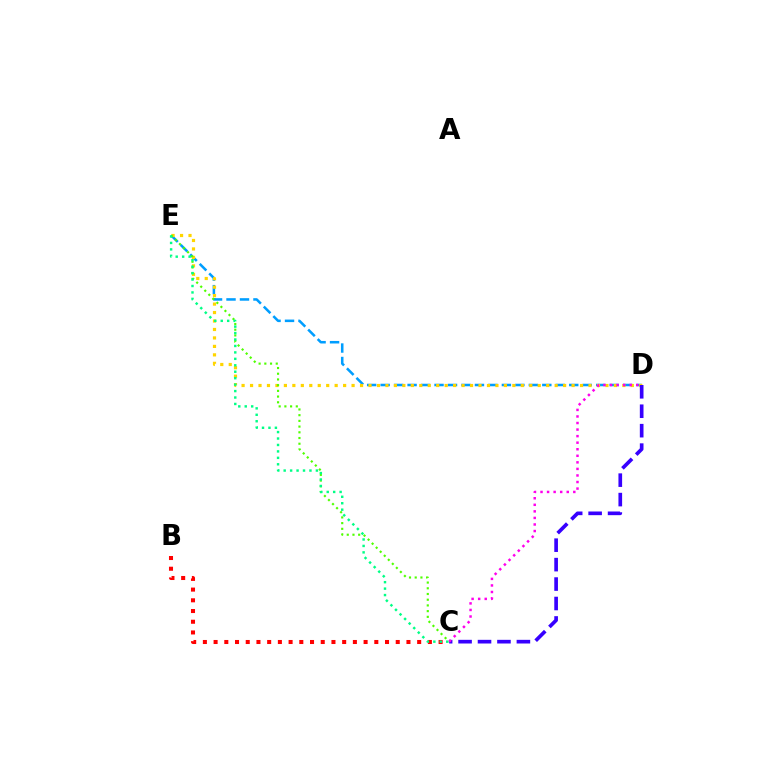{('D', 'E'): [{'color': '#009eff', 'line_style': 'dashed', 'thickness': 1.83}, {'color': '#ffd500', 'line_style': 'dotted', 'thickness': 2.3}], ('C', 'D'): [{'color': '#3700ff', 'line_style': 'dashed', 'thickness': 2.64}, {'color': '#ff00ed', 'line_style': 'dotted', 'thickness': 1.78}], ('B', 'C'): [{'color': '#ff0000', 'line_style': 'dotted', 'thickness': 2.91}], ('C', 'E'): [{'color': '#4fff00', 'line_style': 'dotted', 'thickness': 1.55}, {'color': '#00ff86', 'line_style': 'dotted', 'thickness': 1.75}]}